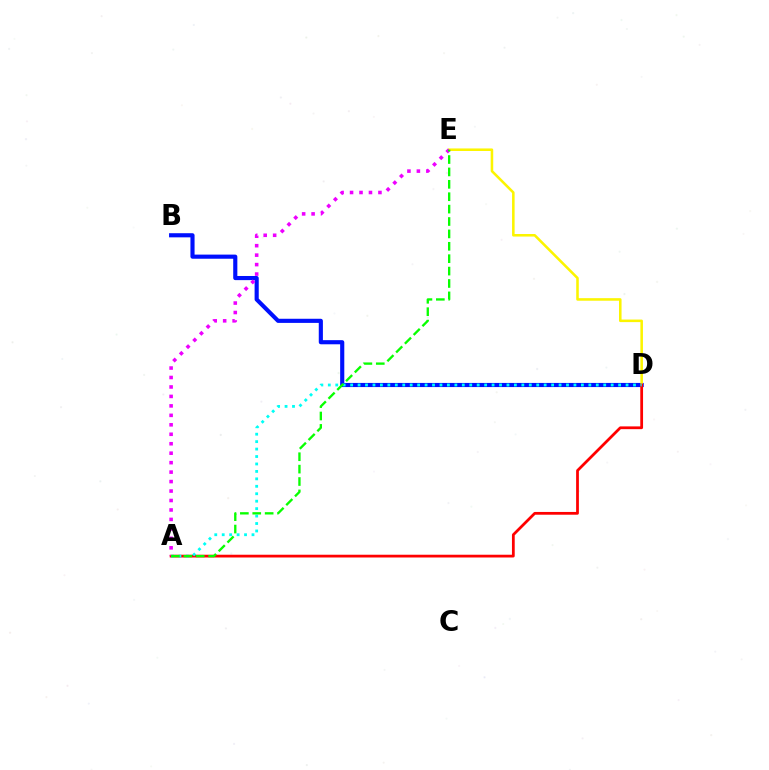{('B', 'D'): [{'color': '#0010ff', 'line_style': 'solid', 'thickness': 2.97}], ('D', 'E'): [{'color': '#fcf500', 'line_style': 'solid', 'thickness': 1.84}], ('A', 'D'): [{'color': '#ff0000', 'line_style': 'solid', 'thickness': 1.99}, {'color': '#00fff6', 'line_style': 'dotted', 'thickness': 2.02}], ('A', 'E'): [{'color': '#ee00ff', 'line_style': 'dotted', 'thickness': 2.57}, {'color': '#08ff00', 'line_style': 'dashed', 'thickness': 1.68}]}